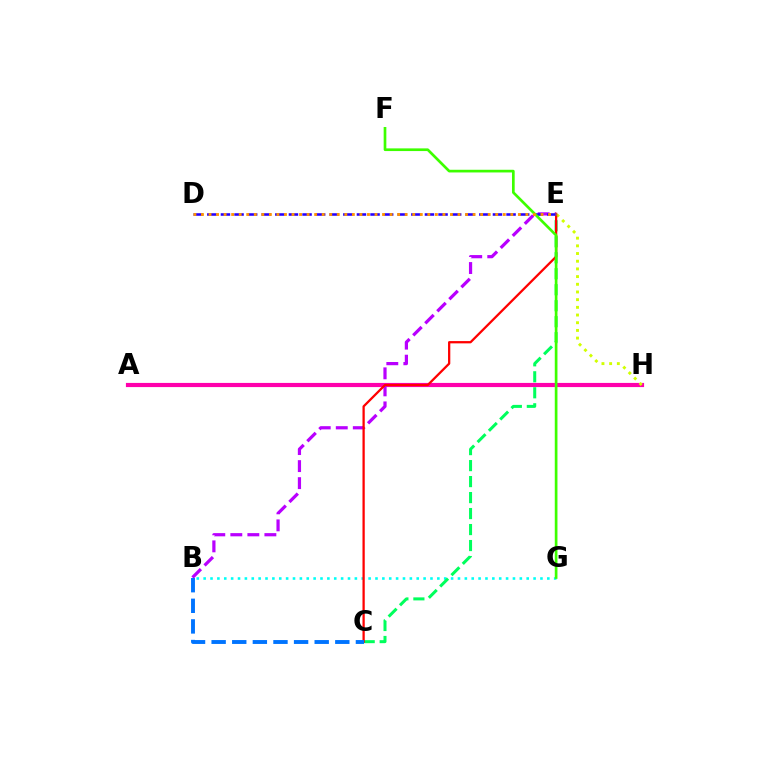{('A', 'H'): [{'color': '#ff00ac', 'line_style': 'solid', 'thickness': 3.0}], ('B', 'G'): [{'color': '#00fff6', 'line_style': 'dotted', 'thickness': 1.87}], ('C', 'E'): [{'color': '#00ff5c', 'line_style': 'dashed', 'thickness': 2.17}, {'color': '#ff0000', 'line_style': 'solid', 'thickness': 1.64}], ('B', 'E'): [{'color': '#b900ff', 'line_style': 'dashed', 'thickness': 2.31}], ('E', 'H'): [{'color': '#d1ff00', 'line_style': 'dotted', 'thickness': 2.09}], ('D', 'E'): [{'color': '#2500ff', 'line_style': 'dashed', 'thickness': 1.85}, {'color': '#ff9400', 'line_style': 'dotted', 'thickness': 2.05}], ('B', 'C'): [{'color': '#0074ff', 'line_style': 'dashed', 'thickness': 2.8}], ('F', 'G'): [{'color': '#3dff00', 'line_style': 'solid', 'thickness': 1.93}]}